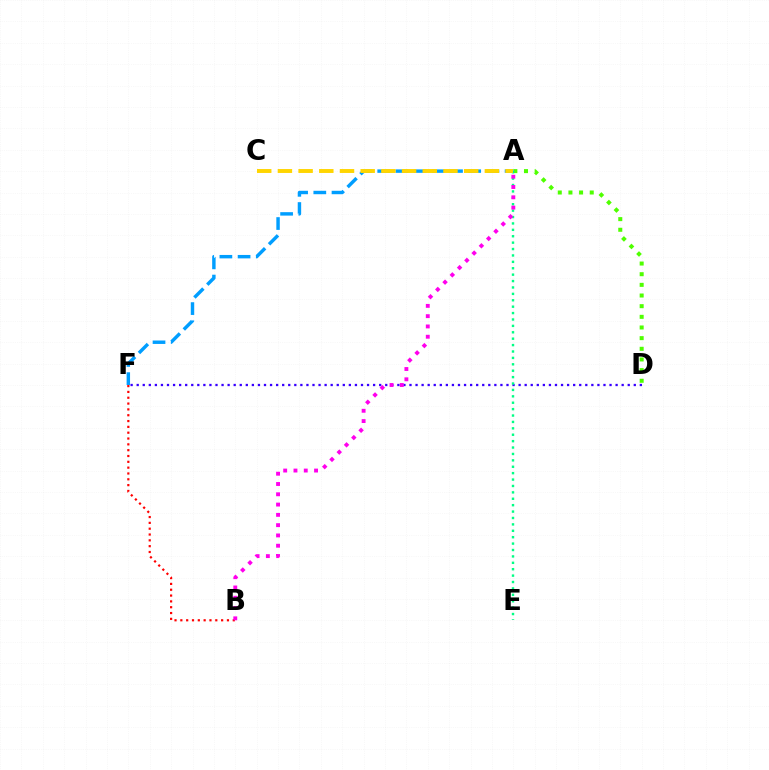{('D', 'F'): [{'color': '#3700ff', 'line_style': 'dotted', 'thickness': 1.65}], ('A', 'D'): [{'color': '#4fff00', 'line_style': 'dotted', 'thickness': 2.9}], ('A', 'E'): [{'color': '#00ff86', 'line_style': 'dotted', 'thickness': 1.74}], ('B', 'F'): [{'color': '#ff0000', 'line_style': 'dotted', 'thickness': 1.58}], ('A', 'F'): [{'color': '#009eff', 'line_style': 'dashed', 'thickness': 2.47}], ('A', 'C'): [{'color': '#ffd500', 'line_style': 'dashed', 'thickness': 2.81}], ('A', 'B'): [{'color': '#ff00ed', 'line_style': 'dotted', 'thickness': 2.79}]}